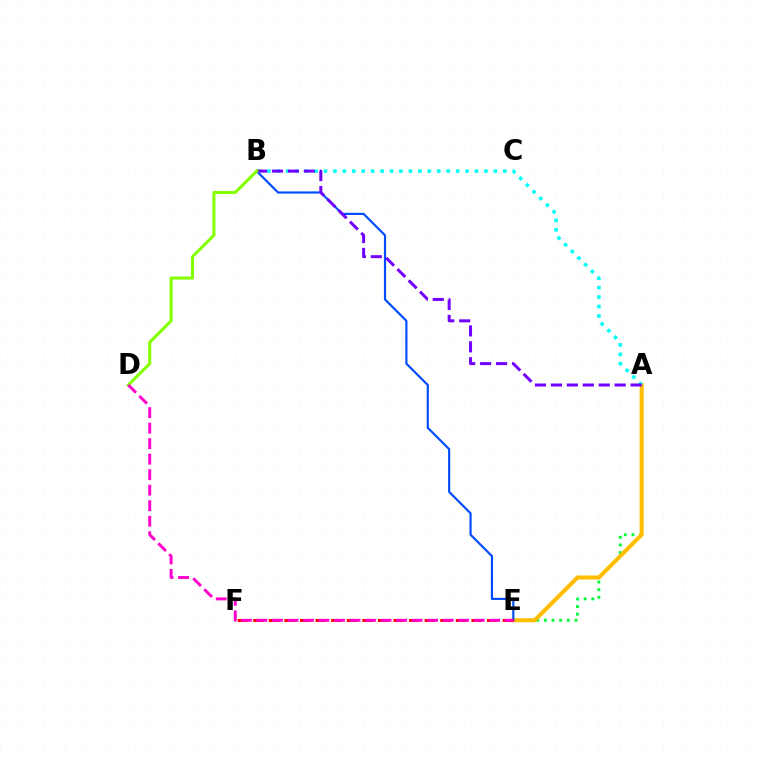{('A', 'E'): [{'color': '#00ff39', 'line_style': 'dotted', 'thickness': 2.08}, {'color': '#ffbd00', 'line_style': 'solid', 'thickness': 2.91}], ('B', 'E'): [{'color': '#004bff', 'line_style': 'solid', 'thickness': 1.55}], ('A', 'B'): [{'color': '#00fff6', 'line_style': 'dotted', 'thickness': 2.57}, {'color': '#7200ff', 'line_style': 'dashed', 'thickness': 2.16}], ('B', 'D'): [{'color': '#84ff00', 'line_style': 'solid', 'thickness': 2.2}], ('E', 'F'): [{'color': '#ff0000', 'line_style': 'dashed', 'thickness': 2.12}], ('D', 'E'): [{'color': '#ff00cf', 'line_style': 'dashed', 'thickness': 2.11}]}